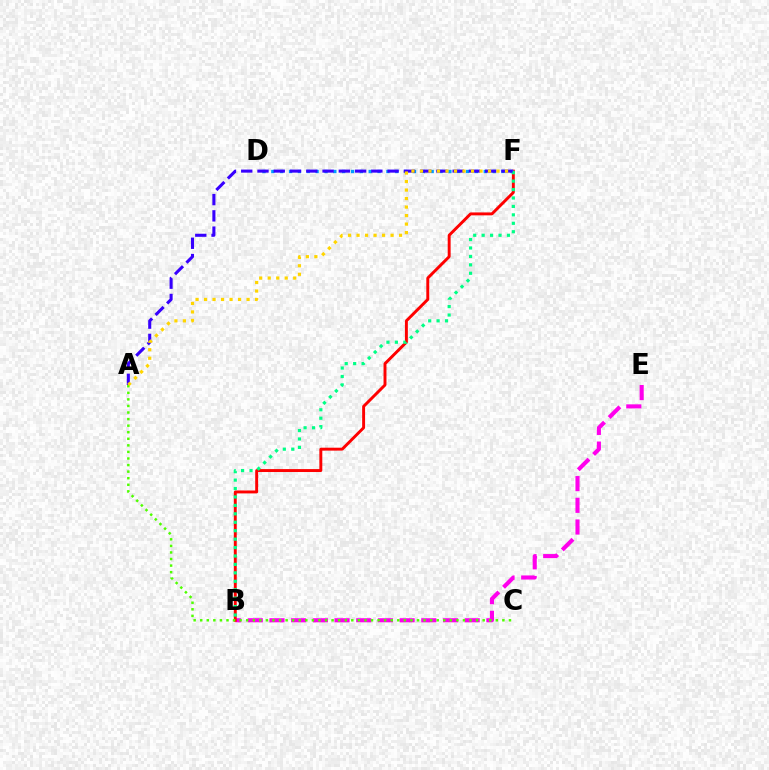{('B', 'E'): [{'color': '#ff00ed', 'line_style': 'dashed', 'thickness': 2.95}], ('B', 'F'): [{'color': '#ff0000', 'line_style': 'solid', 'thickness': 2.11}, {'color': '#00ff86', 'line_style': 'dotted', 'thickness': 2.29}], ('D', 'F'): [{'color': '#009eff', 'line_style': 'dotted', 'thickness': 2.4}], ('A', 'C'): [{'color': '#4fff00', 'line_style': 'dotted', 'thickness': 1.78}], ('A', 'F'): [{'color': '#3700ff', 'line_style': 'dashed', 'thickness': 2.21}, {'color': '#ffd500', 'line_style': 'dotted', 'thickness': 2.31}]}